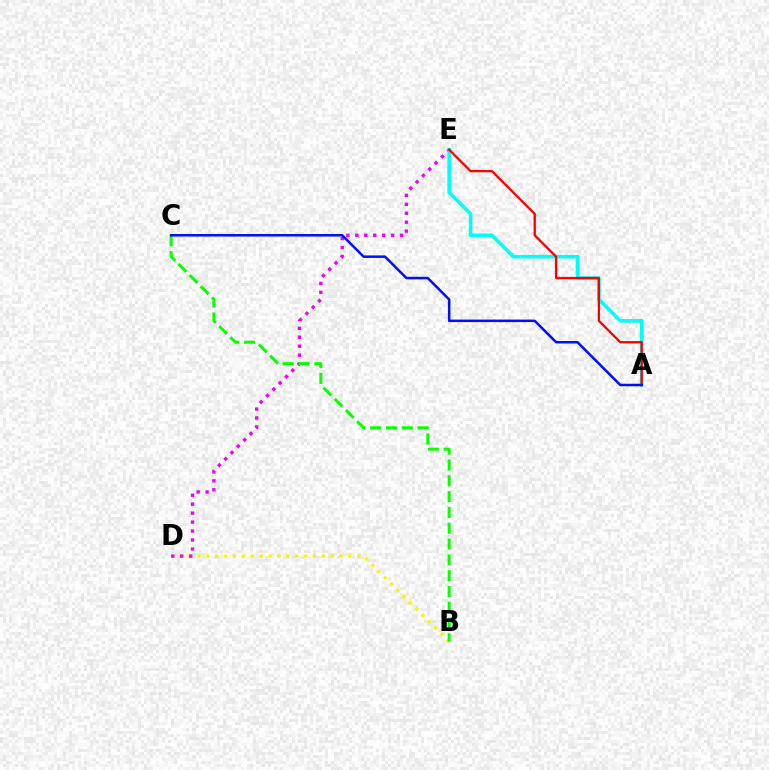{('B', 'D'): [{'color': '#fcf500', 'line_style': 'dotted', 'thickness': 2.41}], ('D', 'E'): [{'color': '#ee00ff', 'line_style': 'dotted', 'thickness': 2.43}], ('B', 'C'): [{'color': '#08ff00', 'line_style': 'dashed', 'thickness': 2.15}], ('A', 'E'): [{'color': '#00fff6', 'line_style': 'solid', 'thickness': 2.58}, {'color': '#ff0000', 'line_style': 'solid', 'thickness': 1.67}], ('A', 'C'): [{'color': '#0010ff', 'line_style': 'solid', 'thickness': 1.81}]}